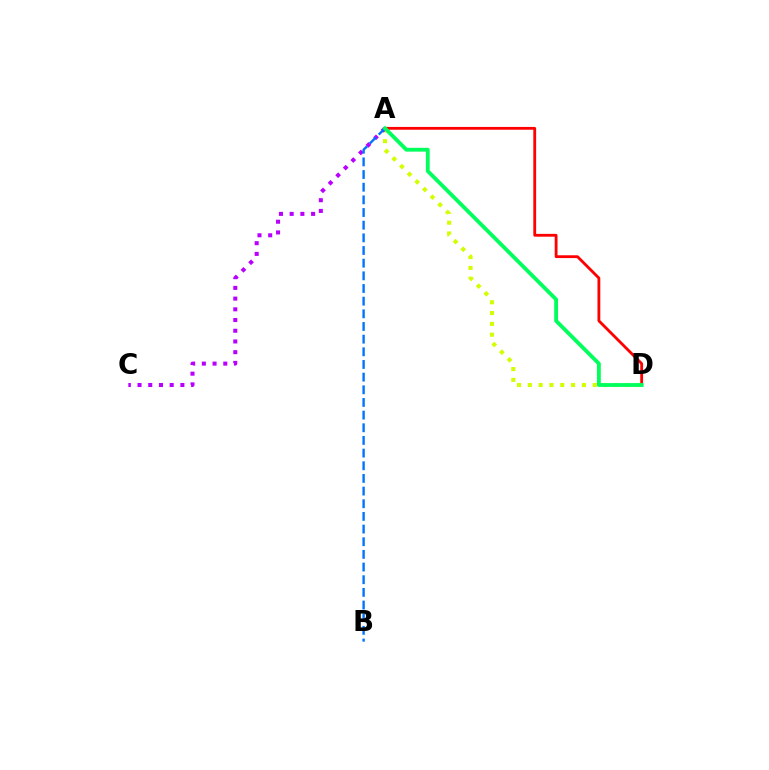{('A', 'D'): [{'color': '#d1ff00', 'line_style': 'dotted', 'thickness': 2.94}, {'color': '#ff0000', 'line_style': 'solid', 'thickness': 2.03}, {'color': '#00ff5c', 'line_style': 'solid', 'thickness': 2.75}], ('A', 'C'): [{'color': '#b900ff', 'line_style': 'dotted', 'thickness': 2.91}], ('A', 'B'): [{'color': '#0074ff', 'line_style': 'dashed', 'thickness': 1.72}]}